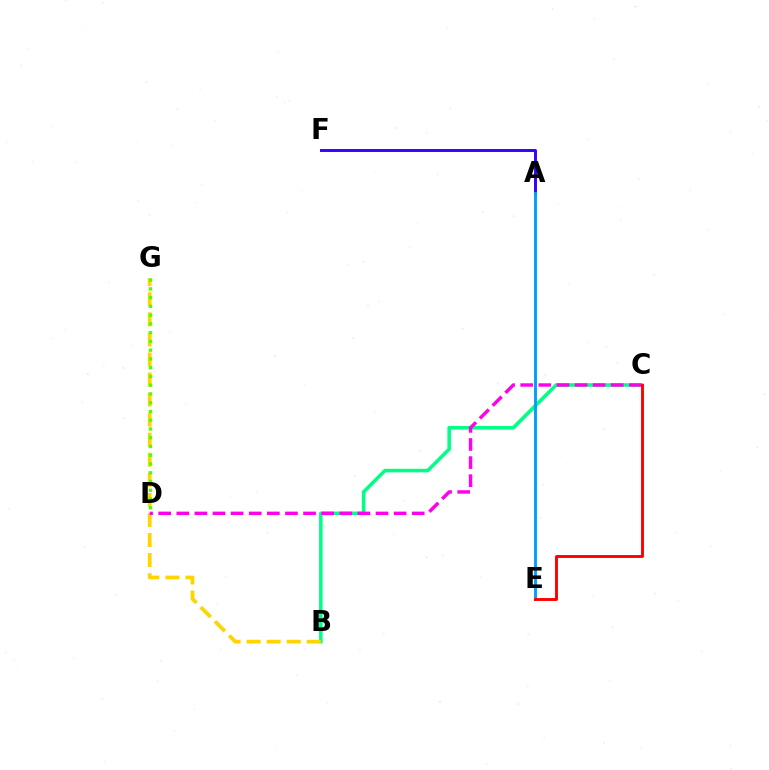{('B', 'C'): [{'color': '#00ff86', 'line_style': 'solid', 'thickness': 2.55}], ('B', 'G'): [{'color': '#ffd500', 'line_style': 'dashed', 'thickness': 2.73}], ('A', 'F'): [{'color': '#3700ff', 'line_style': 'solid', 'thickness': 2.11}], ('D', 'G'): [{'color': '#4fff00', 'line_style': 'dotted', 'thickness': 2.38}], ('C', 'D'): [{'color': '#ff00ed', 'line_style': 'dashed', 'thickness': 2.46}], ('A', 'E'): [{'color': '#009eff', 'line_style': 'solid', 'thickness': 2.08}], ('C', 'E'): [{'color': '#ff0000', 'line_style': 'solid', 'thickness': 2.08}]}